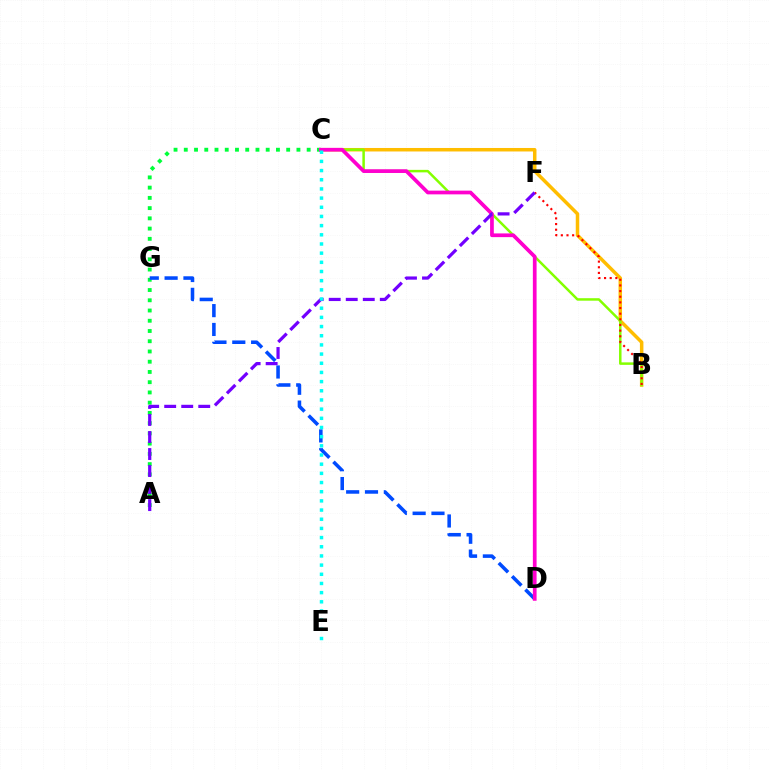{('B', 'C'): [{'color': '#ffbd00', 'line_style': 'solid', 'thickness': 2.52}, {'color': '#84ff00', 'line_style': 'solid', 'thickness': 1.8}], ('A', 'C'): [{'color': '#00ff39', 'line_style': 'dotted', 'thickness': 2.78}], ('D', 'G'): [{'color': '#004bff', 'line_style': 'dashed', 'thickness': 2.56}], ('B', 'F'): [{'color': '#ff0000', 'line_style': 'dotted', 'thickness': 1.54}], ('C', 'D'): [{'color': '#ff00cf', 'line_style': 'solid', 'thickness': 2.68}], ('A', 'F'): [{'color': '#7200ff', 'line_style': 'dashed', 'thickness': 2.31}], ('C', 'E'): [{'color': '#00fff6', 'line_style': 'dotted', 'thickness': 2.49}]}